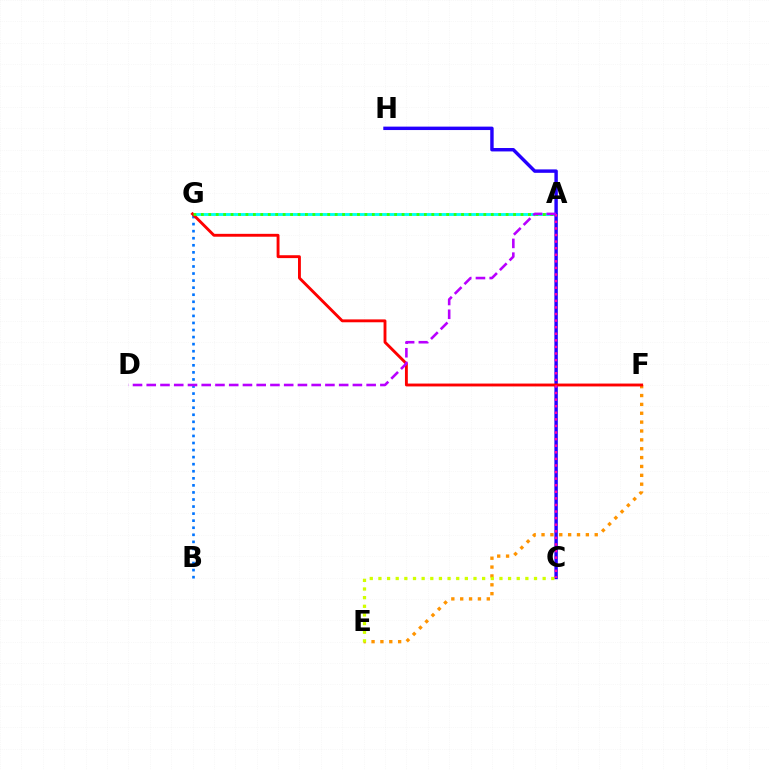{('B', 'G'): [{'color': '#0074ff', 'line_style': 'dotted', 'thickness': 1.92}], ('A', 'G'): [{'color': '#00fff6', 'line_style': 'solid', 'thickness': 2.08}, {'color': '#3dff00', 'line_style': 'dotted', 'thickness': 2.02}], ('E', 'F'): [{'color': '#ff9400', 'line_style': 'dotted', 'thickness': 2.41}], ('A', 'C'): [{'color': '#00ff5c', 'line_style': 'dotted', 'thickness': 1.52}, {'color': '#ff00ac', 'line_style': 'dotted', 'thickness': 1.79}], ('C', 'H'): [{'color': '#2500ff', 'line_style': 'solid', 'thickness': 2.46}], ('C', 'E'): [{'color': '#d1ff00', 'line_style': 'dotted', 'thickness': 2.35}], ('F', 'G'): [{'color': '#ff0000', 'line_style': 'solid', 'thickness': 2.07}], ('A', 'D'): [{'color': '#b900ff', 'line_style': 'dashed', 'thickness': 1.87}]}